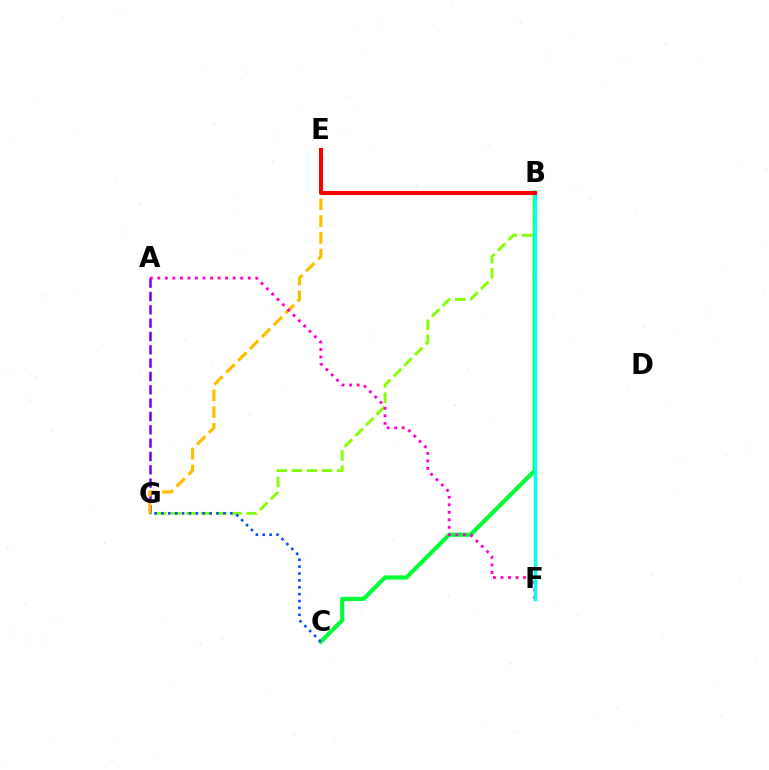{('B', 'C'): [{'color': '#00ff39', 'line_style': 'solid', 'thickness': 2.99}], ('B', 'G'): [{'color': '#84ff00', 'line_style': 'dashed', 'thickness': 2.05}], ('C', 'G'): [{'color': '#004bff', 'line_style': 'dotted', 'thickness': 1.87}], ('A', 'G'): [{'color': '#7200ff', 'line_style': 'dashed', 'thickness': 1.81}], ('E', 'G'): [{'color': '#ffbd00', 'line_style': 'dashed', 'thickness': 2.28}], ('A', 'F'): [{'color': '#ff00cf', 'line_style': 'dotted', 'thickness': 2.05}], ('B', 'F'): [{'color': '#00fff6', 'line_style': 'solid', 'thickness': 2.47}], ('B', 'E'): [{'color': '#ff0000', 'line_style': 'solid', 'thickness': 2.9}]}